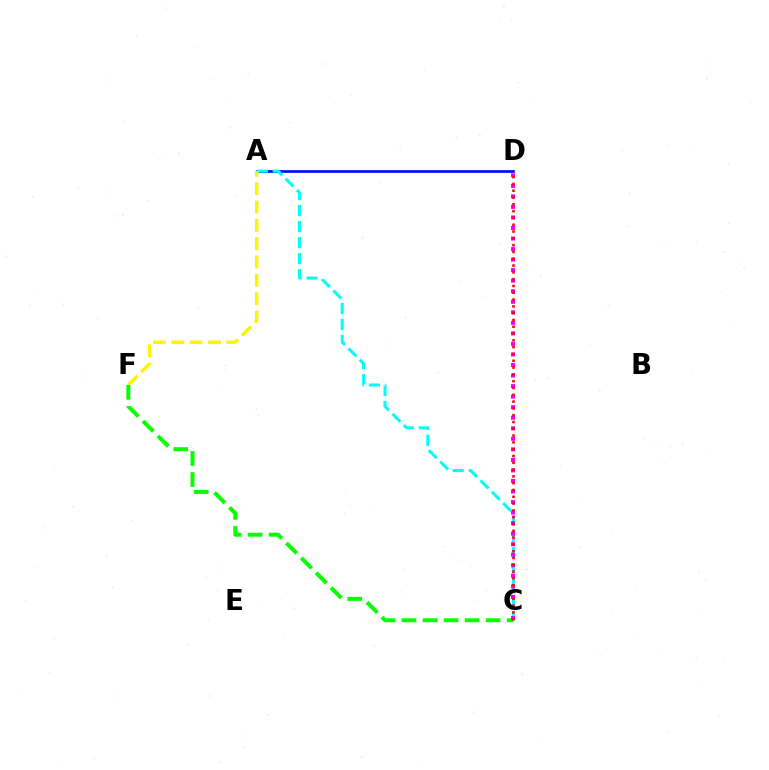{('A', 'D'): [{'color': '#0010ff', 'line_style': 'solid', 'thickness': 1.96}], ('A', 'C'): [{'color': '#00fff6', 'line_style': 'dashed', 'thickness': 2.18}], ('A', 'F'): [{'color': '#fcf500', 'line_style': 'dashed', 'thickness': 2.49}], ('C', 'F'): [{'color': '#08ff00', 'line_style': 'dashed', 'thickness': 2.86}], ('C', 'D'): [{'color': '#ee00ff', 'line_style': 'dotted', 'thickness': 2.86}, {'color': '#ff0000', 'line_style': 'dotted', 'thickness': 1.85}]}